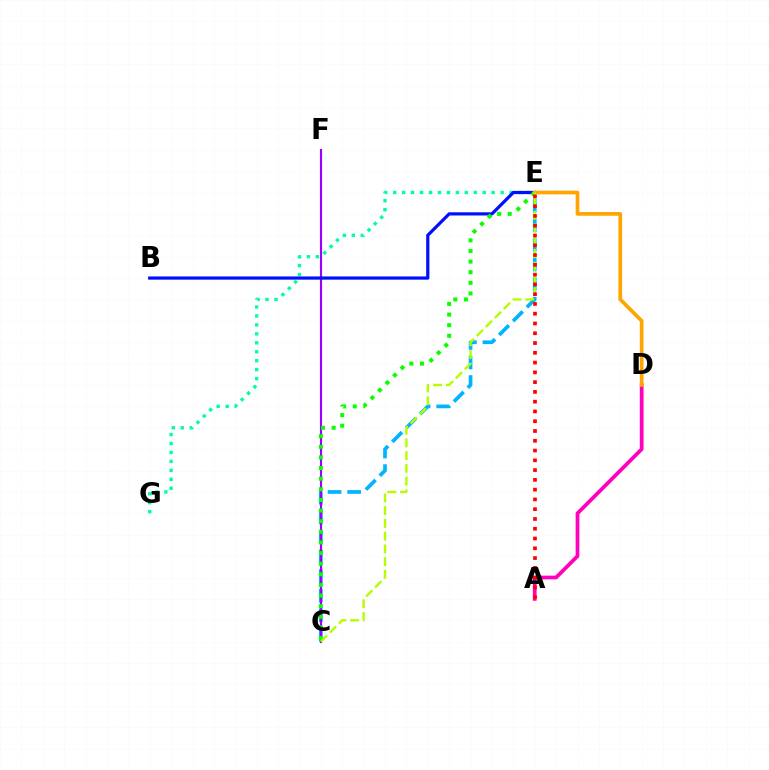{('E', 'G'): [{'color': '#00ff9d', 'line_style': 'dotted', 'thickness': 2.43}], ('C', 'E'): [{'color': '#00b5ff', 'line_style': 'dashed', 'thickness': 2.66}, {'color': '#08ff00', 'line_style': 'dotted', 'thickness': 2.89}, {'color': '#b3ff00', 'line_style': 'dashed', 'thickness': 1.73}], ('C', 'F'): [{'color': '#9b00ff', 'line_style': 'solid', 'thickness': 1.55}], ('A', 'D'): [{'color': '#ff00bd', 'line_style': 'solid', 'thickness': 2.7}], ('B', 'E'): [{'color': '#0010ff', 'line_style': 'solid', 'thickness': 2.31}], ('D', 'E'): [{'color': '#ffa500', 'line_style': 'solid', 'thickness': 2.66}], ('A', 'E'): [{'color': '#ff0000', 'line_style': 'dotted', 'thickness': 2.66}]}